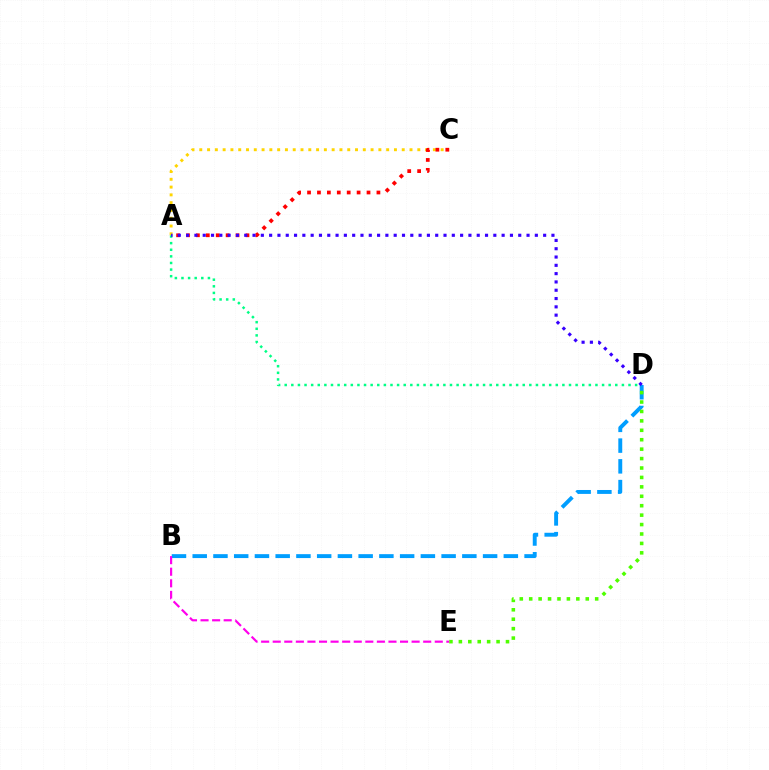{('A', 'C'): [{'color': '#ffd500', 'line_style': 'dotted', 'thickness': 2.12}, {'color': '#ff0000', 'line_style': 'dotted', 'thickness': 2.69}], ('A', 'D'): [{'color': '#00ff86', 'line_style': 'dotted', 'thickness': 1.8}, {'color': '#3700ff', 'line_style': 'dotted', 'thickness': 2.26}], ('B', 'D'): [{'color': '#009eff', 'line_style': 'dashed', 'thickness': 2.82}], ('D', 'E'): [{'color': '#4fff00', 'line_style': 'dotted', 'thickness': 2.56}], ('B', 'E'): [{'color': '#ff00ed', 'line_style': 'dashed', 'thickness': 1.57}]}